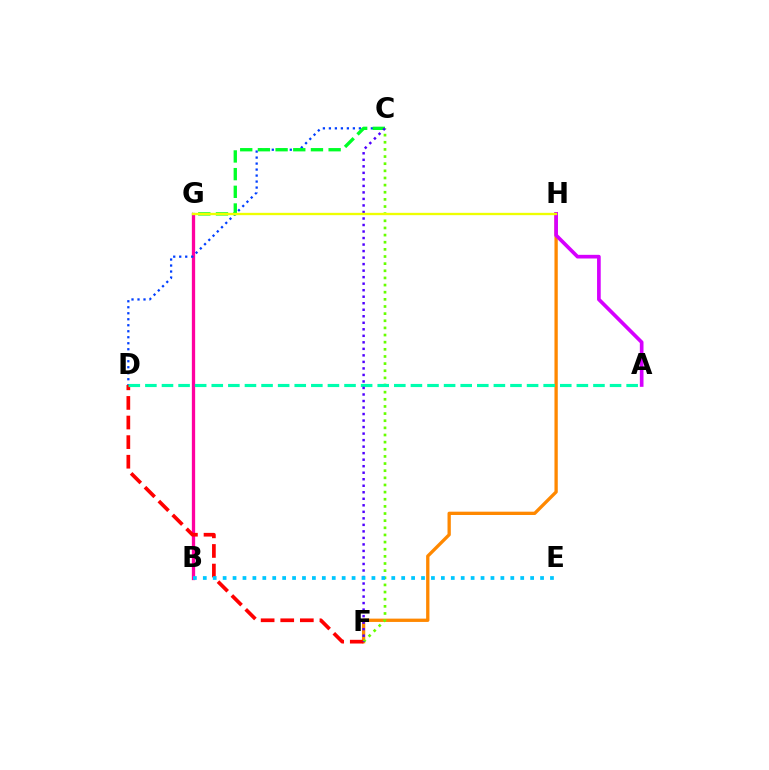{('B', 'G'): [{'color': '#ff00a0', 'line_style': 'solid', 'thickness': 2.37}], ('F', 'H'): [{'color': '#ff8800', 'line_style': 'solid', 'thickness': 2.38}], ('D', 'F'): [{'color': '#ff0000', 'line_style': 'dashed', 'thickness': 2.66}], ('C', 'D'): [{'color': '#003fff', 'line_style': 'dotted', 'thickness': 1.63}], ('C', 'G'): [{'color': '#00ff27', 'line_style': 'dashed', 'thickness': 2.4}], ('A', 'H'): [{'color': '#d600ff', 'line_style': 'solid', 'thickness': 2.64}], ('C', 'F'): [{'color': '#66ff00', 'line_style': 'dotted', 'thickness': 1.94}, {'color': '#4f00ff', 'line_style': 'dotted', 'thickness': 1.77}], ('A', 'D'): [{'color': '#00ffaf', 'line_style': 'dashed', 'thickness': 2.25}], ('B', 'E'): [{'color': '#00c7ff', 'line_style': 'dotted', 'thickness': 2.7}], ('G', 'H'): [{'color': '#eeff00', 'line_style': 'solid', 'thickness': 1.68}]}